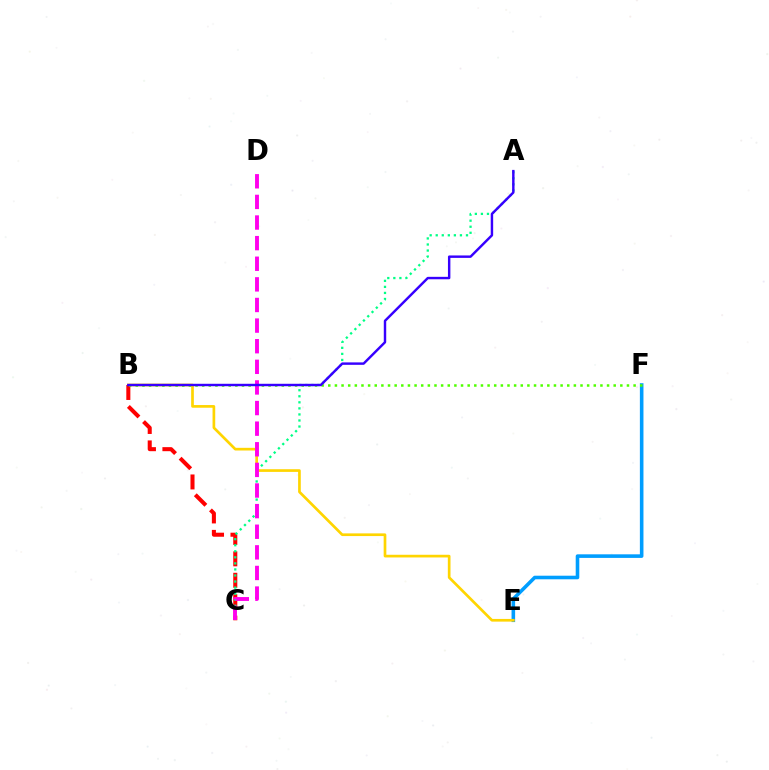{('E', 'F'): [{'color': '#009eff', 'line_style': 'solid', 'thickness': 2.58}], ('B', 'E'): [{'color': '#ffd500', 'line_style': 'solid', 'thickness': 1.93}], ('B', 'C'): [{'color': '#ff0000', 'line_style': 'dashed', 'thickness': 2.91}], ('A', 'C'): [{'color': '#00ff86', 'line_style': 'dotted', 'thickness': 1.64}], ('B', 'F'): [{'color': '#4fff00', 'line_style': 'dotted', 'thickness': 1.8}], ('C', 'D'): [{'color': '#ff00ed', 'line_style': 'dashed', 'thickness': 2.8}], ('A', 'B'): [{'color': '#3700ff', 'line_style': 'solid', 'thickness': 1.75}]}